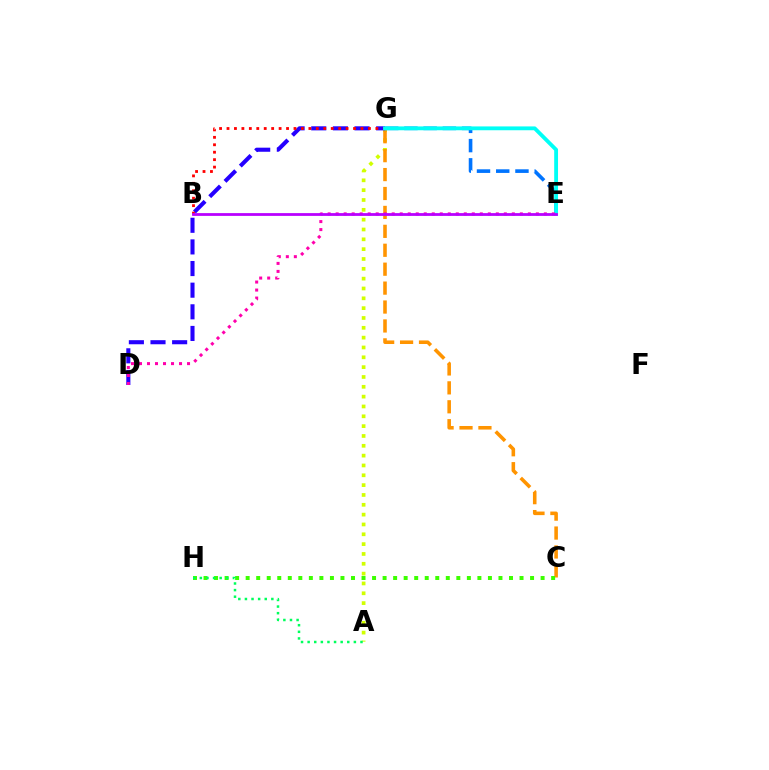{('A', 'G'): [{'color': '#d1ff00', 'line_style': 'dotted', 'thickness': 2.67}], ('C', 'G'): [{'color': '#ff9400', 'line_style': 'dashed', 'thickness': 2.57}], ('D', 'G'): [{'color': '#2500ff', 'line_style': 'dashed', 'thickness': 2.94}], ('B', 'G'): [{'color': '#ff0000', 'line_style': 'dotted', 'thickness': 2.02}], ('C', 'H'): [{'color': '#3dff00', 'line_style': 'dotted', 'thickness': 2.86}], ('E', 'G'): [{'color': '#0074ff', 'line_style': 'dashed', 'thickness': 2.61}, {'color': '#00fff6', 'line_style': 'solid', 'thickness': 2.76}], ('D', 'E'): [{'color': '#ff00ac', 'line_style': 'dotted', 'thickness': 2.18}], ('B', 'E'): [{'color': '#b900ff', 'line_style': 'solid', 'thickness': 2.01}], ('A', 'H'): [{'color': '#00ff5c', 'line_style': 'dotted', 'thickness': 1.8}]}